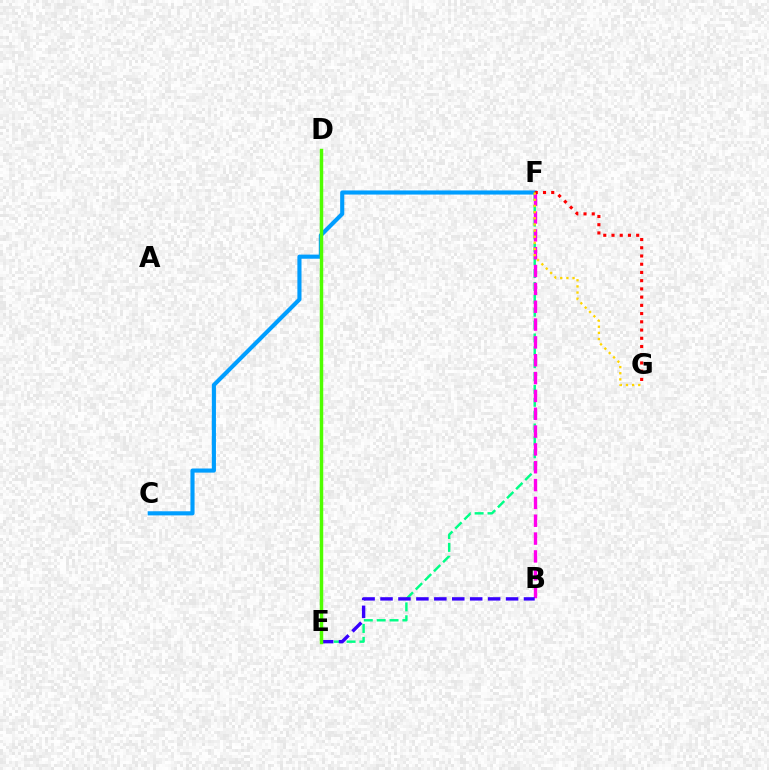{('C', 'F'): [{'color': '#009eff', 'line_style': 'solid', 'thickness': 2.96}], ('E', 'F'): [{'color': '#00ff86', 'line_style': 'dashed', 'thickness': 1.75}], ('B', 'F'): [{'color': '#ff00ed', 'line_style': 'dashed', 'thickness': 2.42}], ('F', 'G'): [{'color': '#ff0000', 'line_style': 'dotted', 'thickness': 2.24}, {'color': '#ffd500', 'line_style': 'dotted', 'thickness': 1.67}], ('B', 'E'): [{'color': '#3700ff', 'line_style': 'dashed', 'thickness': 2.44}], ('D', 'E'): [{'color': '#4fff00', 'line_style': 'solid', 'thickness': 2.48}]}